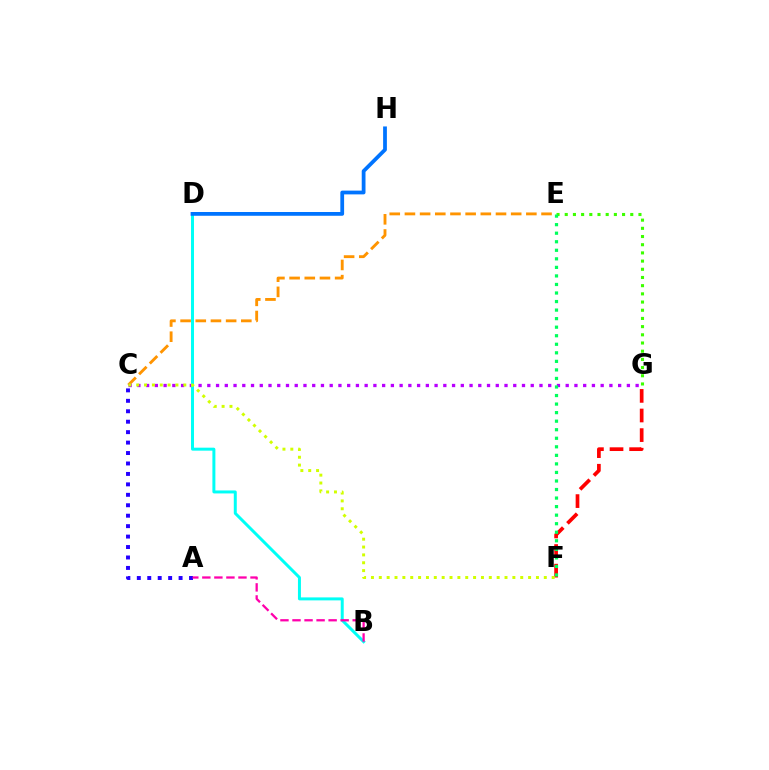{('C', 'E'): [{'color': '#ff9400', 'line_style': 'dashed', 'thickness': 2.06}], ('F', 'G'): [{'color': '#ff0000', 'line_style': 'dashed', 'thickness': 2.66}], ('C', 'G'): [{'color': '#b900ff', 'line_style': 'dotted', 'thickness': 2.37}], ('B', 'D'): [{'color': '#00fff6', 'line_style': 'solid', 'thickness': 2.15}], ('E', 'G'): [{'color': '#3dff00', 'line_style': 'dotted', 'thickness': 2.23}], ('A', 'C'): [{'color': '#2500ff', 'line_style': 'dotted', 'thickness': 2.84}], ('D', 'H'): [{'color': '#0074ff', 'line_style': 'solid', 'thickness': 2.71}], ('E', 'F'): [{'color': '#00ff5c', 'line_style': 'dotted', 'thickness': 2.32}], ('C', 'F'): [{'color': '#d1ff00', 'line_style': 'dotted', 'thickness': 2.13}], ('A', 'B'): [{'color': '#ff00ac', 'line_style': 'dashed', 'thickness': 1.64}]}